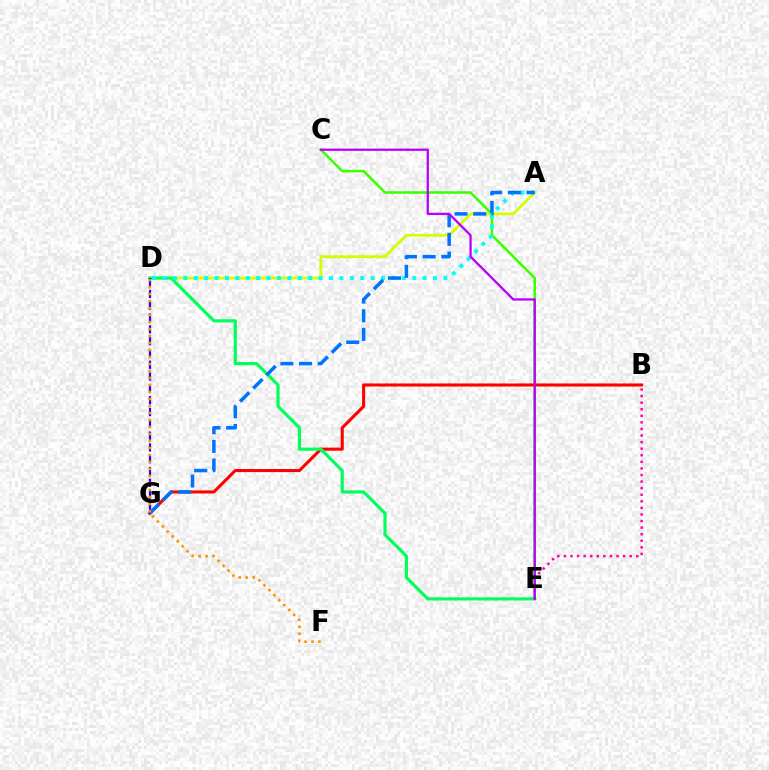{('A', 'D'): [{'color': '#d1ff00', 'line_style': 'solid', 'thickness': 1.98}, {'color': '#00fff6', 'line_style': 'dotted', 'thickness': 2.83}], ('C', 'E'): [{'color': '#3dff00', 'line_style': 'solid', 'thickness': 1.83}, {'color': '#b900ff', 'line_style': 'solid', 'thickness': 1.65}], ('B', 'G'): [{'color': '#ff0000', 'line_style': 'solid', 'thickness': 2.21}], ('D', 'E'): [{'color': '#00ff5c', 'line_style': 'solid', 'thickness': 2.28}], ('B', 'E'): [{'color': '#ff00ac', 'line_style': 'dotted', 'thickness': 1.79}], ('A', 'G'): [{'color': '#0074ff', 'line_style': 'dashed', 'thickness': 2.54}], ('D', 'G'): [{'color': '#2500ff', 'line_style': 'dashed', 'thickness': 1.6}], ('D', 'F'): [{'color': '#ff9400', 'line_style': 'dotted', 'thickness': 1.9}]}